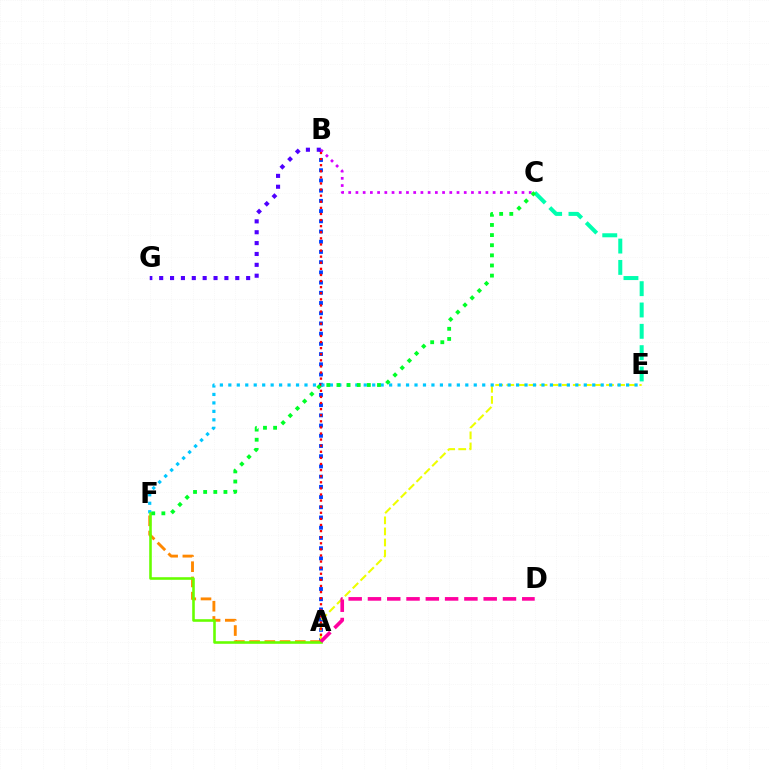{('A', 'B'): [{'color': '#003fff', 'line_style': 'dotted', 'thickness': 2.78}, {'color': '#ff0000', 'line_style': 'dotted', 'thickness': 1.66}], ('A', 'E'): [{'color': '#eeff00', 'line_style': 'dashed', 'thickness': 1.51}], ('B', 'C'): [{'color': '#d600ff', 'line_style': 'dotted', 'thickness': 1.96}], ('C', 'E'): [{'color': '#00ffaf', 'line_style': 'dashed', 'thickness': 2.9}], ('A', 'F'): [{'color': '#ff8800', 'line_style': 'dashed', 'thickness': 2.07}, {'color': '#66ff00', 'line_style': 'solid', 'thickness': 1.86}], ('E', 'F'): [{'color': '#00c7ff', 'line_style': 'dotted', 'thickness': 2.3}], ('C', 'F'): [{'color': '#00ff27', 'line_style': 'dotted', 'thickness': 2.75}], ('B', 'G'): [{'color': '#4f00ff', 'line_style': 'dotted', 'thickness': 2.95}], ('A', 'D'): [{'color': '#ff00a0', 'line_style': 'dashed', 'thickness': 2.62}]}